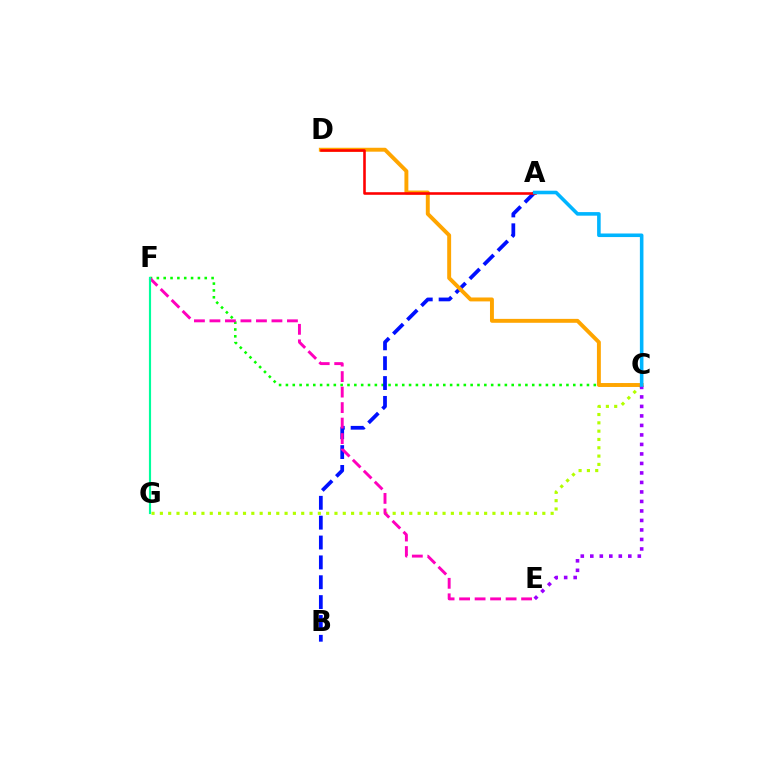{('C', 'G'): [{'color': '#b3ff00', 'line_style': 'dotted', 'thickness': 2.26}], ('C', 'F'): [{'color': '#08ff00', 'line_style': 'dotted', 'thickness': 1.86}], ('A', 'B'): [{'color': '#0010ff', 'line_style': 'dashed', 'thickness': 2.7}], ('C', 'D'): [{'color': '#ffa500', 'line_style': 'solid', 'thickness': 2.82}], ('E', 'F'): [{'color': '#ff00bd', 'line_style': 'dashed', 'thickness': 2.11}], ('C', 'E'): [{'color': '#9b00ff', 'line_style': 'dotted', 'thickness': 2.58}], ('A', 'D'): [{'color': '#ff0000', 'line_style': 'solid', 'thickness': 1.86}], ('A', 'C'): [{'color': '#00b5ff', 'line_style': 'solid', 'thickness': 2.57}], ('F', 'G'): [{'color': '#00ff9d', 'line_style': 'solid', 'thickness': 1.55}]}